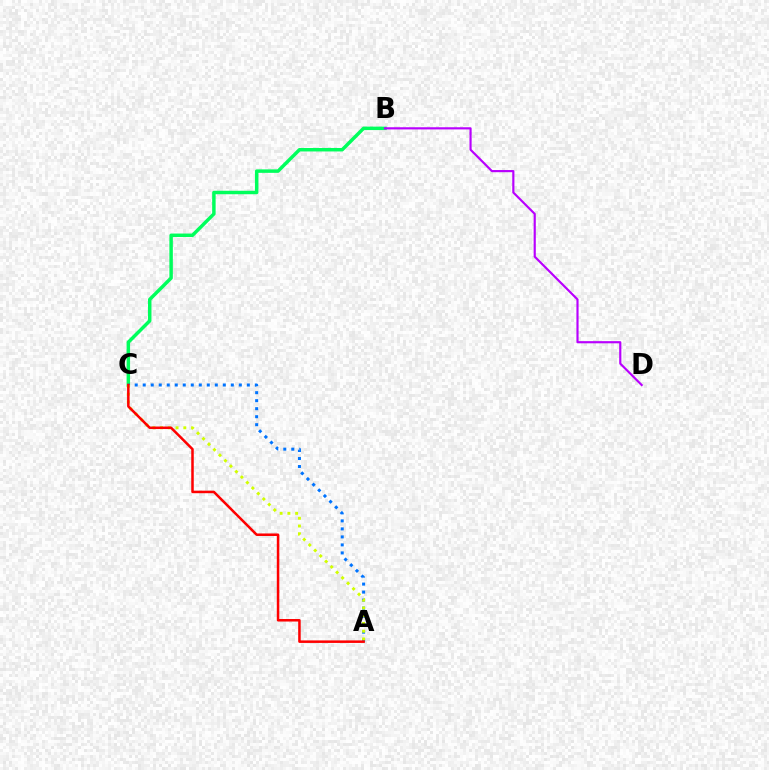{('B', 'C'): [{'color': '#00ff5c', 'line_style': 'solid', 'thickness': 2.5}], ('A', 'C'): [{'color': '#0074ff', 'line_style': 'dotted', 'thickness': 2.18}, {'color': '#d1ff00', 'line_style': 'dotted', 'thickness': 2.11}, {'color': '#ff0000', 'line_style': 'solid', 'thickness': 1.81}], ('B', 'D'): [{'color': '#b900ff', 'line_style': 'solid', 'thickness': 1.56}]}